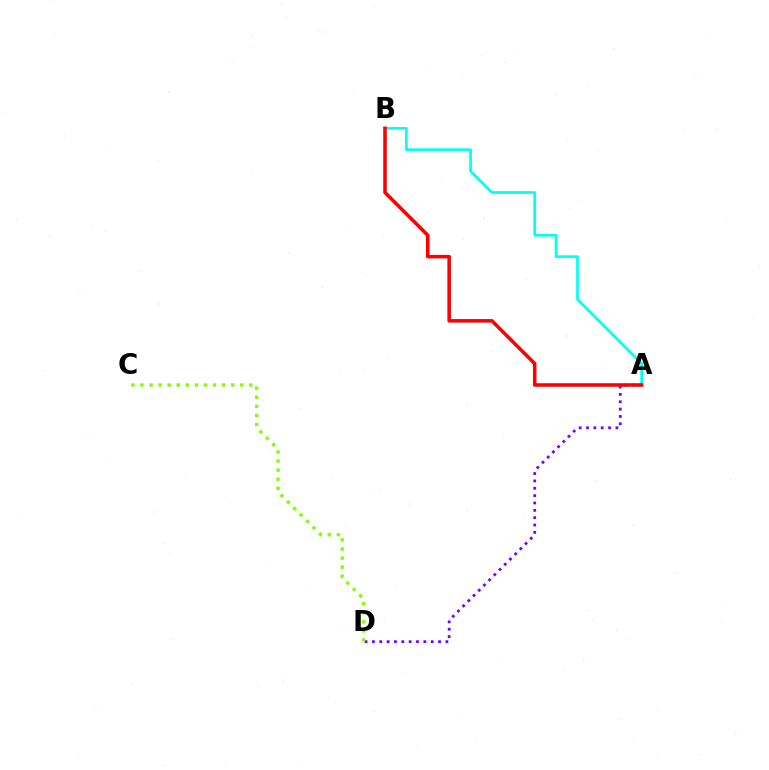{('A', 'D'): [{'color': '#7200ff', 'line_style': 'dotted', 'thickness': 2.0}], ('A', 'B'): [{'color': '#00fff6', 'line_style': 'solid', 'thickness': 1.97}, {'color': '#ff0000', 'line_style': 'solid', 'thickness': 2.56}], ('C', 'D'): [{'color': '#84ff00', 'line_style': 'dotted', 'thickness': 2.47}]}